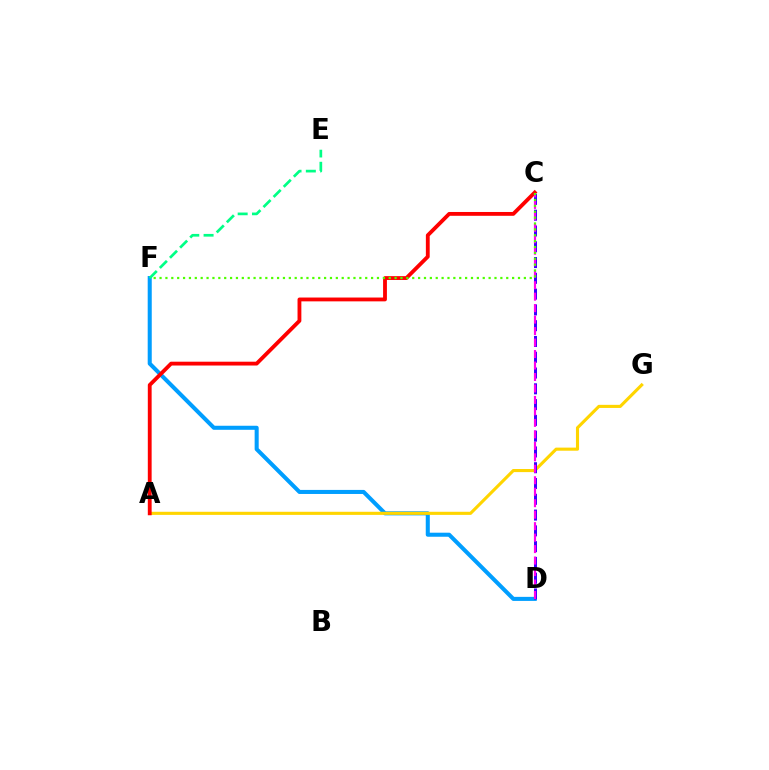{('D', 'F'): [{'color': '#009eff', 'line_style': 'solid', 'thickness': 2.92}], ('A', 'G'): [{'color': '#ffd500', 'line_style': 'solid', 'thickness': 2.23}], ('A', 'C'): [{'color': '#ff0000', 'line_style': 'solid', 'thickness': 2.76}], ('C', 'D'): [{'color': '#3700ff', 'line_style': 'dashed', 'thickness': 2.14}, {'color': '#ff00ed', 'line_style': 'dashed', 'thickness': 1.56}], ('C', 'F'): [{'color': '#4fff00', 'line_style': 'dotted', 'thickness': 1.6}], ('E', 'F'): [{'color': '#00ff86', 'line_style': 'dashed', 'thickness': 1.94}]}